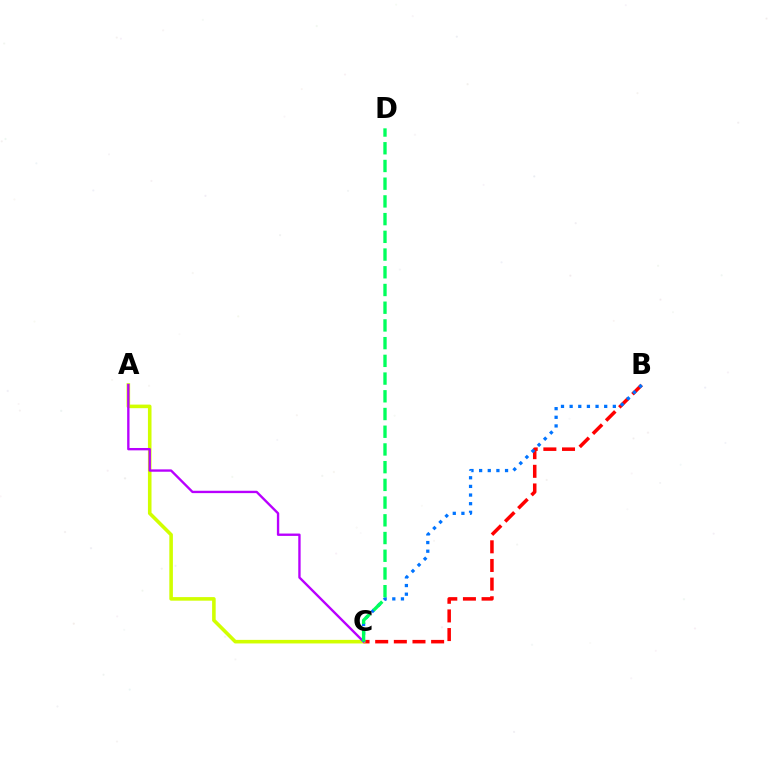{('B', 'C'): [{'color': '#ff0000', 'line_style': 'dashed', 'thickness': 2.53}, {'color': '#0074ff', 'line_style': 'dotted', 'thickness': 2.35}], ('A', 'C'): [{'color': '#d1ff00', 'line_style': 'solid', 'thickness': 2.57}, {'color': '#b900ff', 'line_style': 'solid', 'thickness': 1.7}], ('C', 'D'): [{'color': '#00ff5c', 'line_style': 'dashed', 'thickness': 2.41}]}